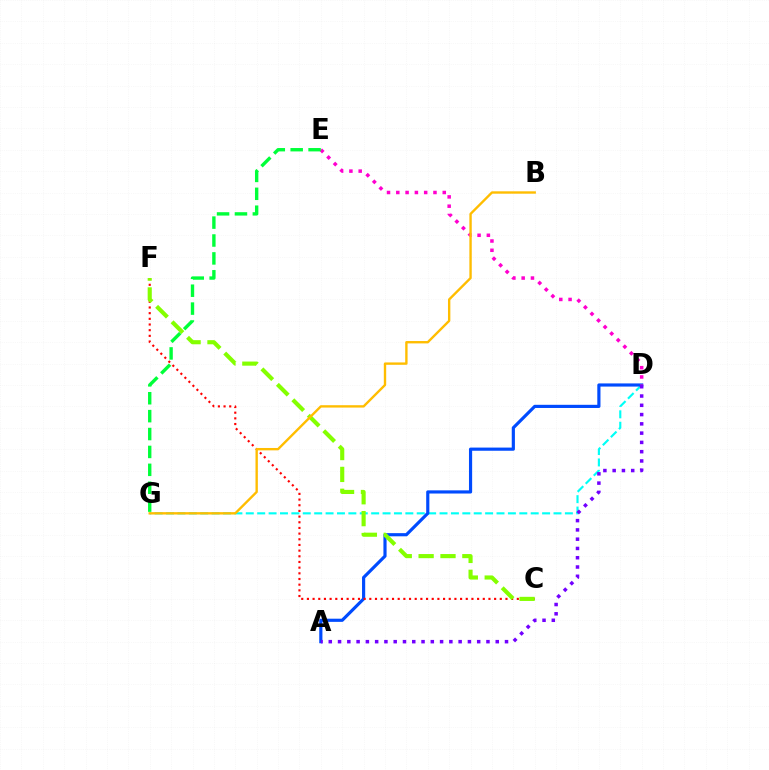{('D', 'G'): [{'color': '#00fff6', 'line_style': 'dashed', 'thickness': 1.55}], ('A', 'D'): [{'color': '#004bff', 'line_style': 'solid', 'thickness': 2.28}, {'color': '#7200ff', 'line_style': 'dotted', 'thickness': 2.52}], ('D', 'E'): [{'color': '#ff00cf', 'line_style': 'dotted', 'thickness': 2.52}], ('C', 'F'): [{'color': '#ff0000', 'line_style': 'dotted', 'thickness': 1.54}, {'color': '#84ff00', 'line_style': 'dashed', 'thickness': 2.97}], ('E', 'G'): [{'color': '#00ff39', 'line_style': 'dashed', 'thickness': 2.43}], ('B', 'G'): [{'color': '#ffbd00', 'line_style': 'solid', 'thickness': 1.71}]}